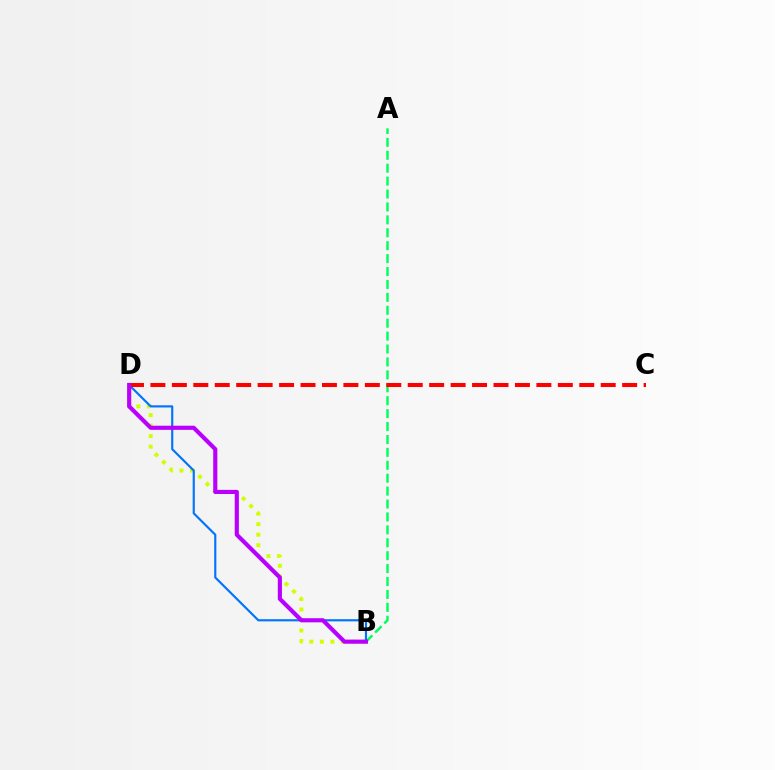{('B', 'D'): [{'color': '#d1ff00', 'line_style': 'dotted', 'thickness': 2.86}, {'color': '#0074ff', 'line_style': 'solid', 'thickness': 1.55}, {'color': '#b900ff', 'line_style': 'solid', 'thickness': 2.98}], ('A', 'B'): [{'color': '#00ff5c', 'line_style': 'dashed', 'thickness': 1.75}], ('C', 'D'): [{'color': '#ff0000', 'line_style': 'dashed', 'thickness': 2.91}]}